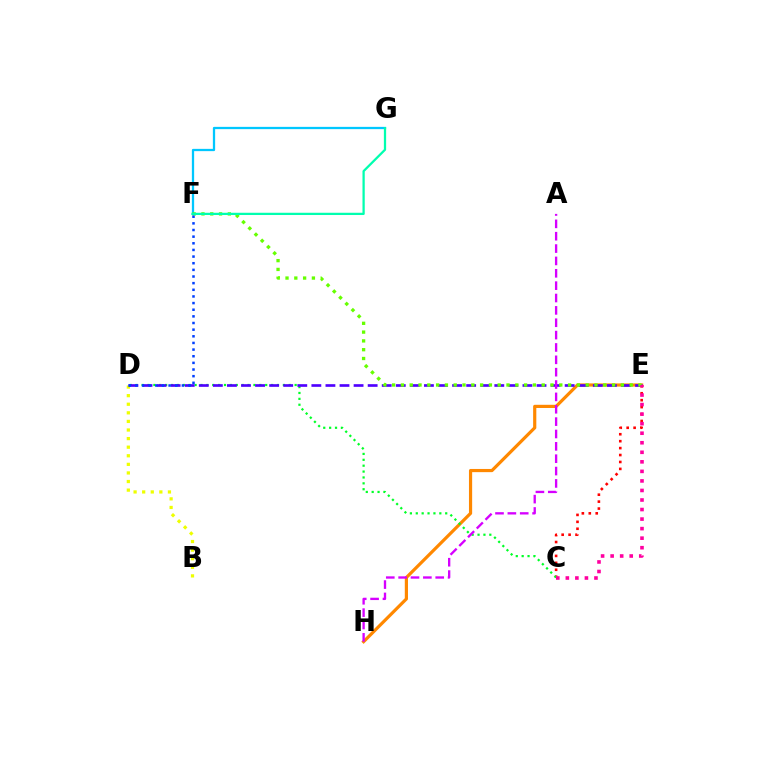{('C', 'E'): [{'color': '#ff0000', 'line_style': 'dotted', 'thickness': 1.88}, {'color': '#ff00a0', 'line_style': 'dotted', 'thickness': 2.59}], ('E', 'H'): [{'color': '#ff8800', 'line_style': 'solid', 'thickness': 2.3}], ('B', 'D'): [{'color': '#eeff00', 'line_style': 'dotted', 'thickness': 2.33}], ('C', 'D'): [{'color': '#00ff27', 'line_style': 'dotted', 'thickness': 1.6}], ('D', 'E'): [{'color': '#4f00ff', 'line_style': 'dashed', 'thickness': 1.91}], ('F', 'G'): [{'color': '#00c7ff', 'line_style': 'solid', 'thickness': 1.64}, {'color': '#00ffaf', 'line_style': 'solid', 'thickness': 1.63}], ('E', 'F'): [{'color': '#66ff00', 'line_style': 'dotted', 'thickness': 2.39}], ('D', 'F'): [{'color': '#003fff', 'line_style': 'dotted', 'thickness': 1.81}], ('A', 'H'): [{'color': '#d600ff', 'line_style': 'dashed', 'thickness': 1.68}]}